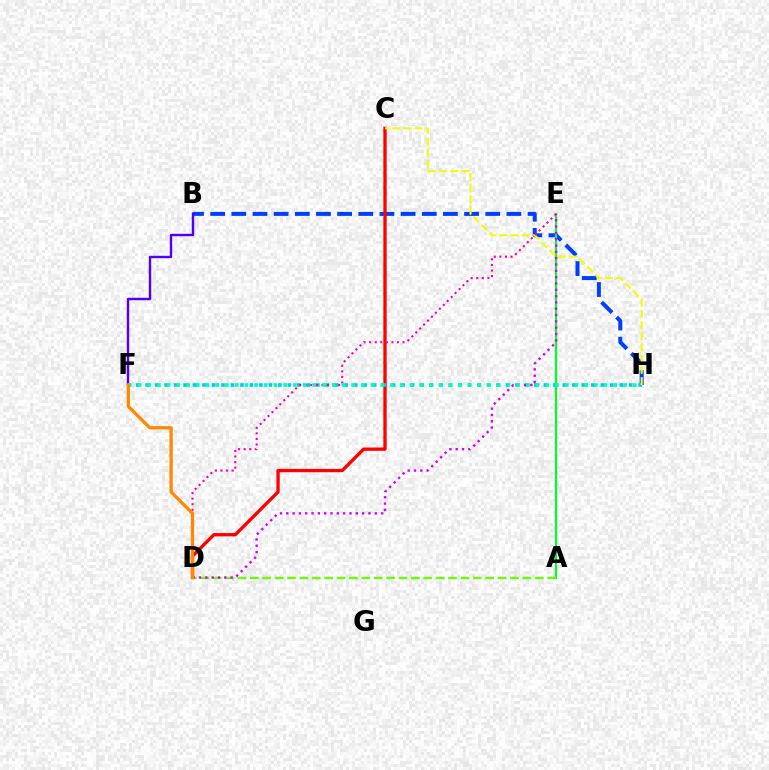{('B', 'H'): [{'color': '#003fff', 'line_style': 'dashed', 'thickness': 2.87}], ('A', 'E'): [{'color': '#00ff27', 'line_style': 'solid', 'thickness': 1.58}], ('C', 'D'): [{'color': '#ff0000', 'line_style': 'solid', 'thickness': 2.39}], ('F', 'H'): [{'color': '#00c7ff', 'line_style': 'dotted', 'thickness': 2.58}, {'color': '#00ffaf', 'line_style': 'dotted', 'thickness': 2.64}], ('C', 'H'): [{'color': '#eeff00', 'line_style': 'dashed', 'thickness': 1.52}], ('A', 'D'): [{'color': '#66ff00', 'line_style': 'dashed', 'thickness': 1.68}], ('D', 'E'): [{'color': '#d600ff', 'line_style': 'dotted', 'thickness': 1.72}, {'color': '#ff00a0', 'line_style': 'dotted', 'thickness': 1.51}], ('B', 'F'): [{'color': '#4f00ff', 'line_style': 'solid', 'thickness': 1.74}], ('D', 'F'): [{'color': '#ff8800', 'line_style': 'solid', 'thickness': 2.34}]}